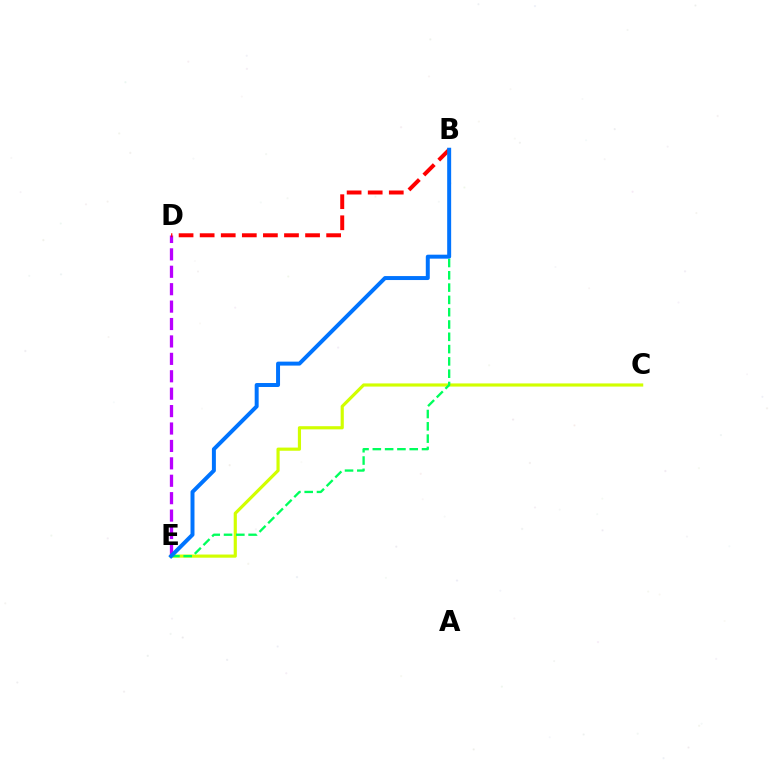{('C', 'E'): [{'color': '#d1ff00', 'line_style': 'solid', 'thickness': 2.28}], ('D', 'E'): [{'color': '#b900ff', 'line_style': 'dashed', 'thickness': 2.37}], ('B', 'D'): [{'color': '#ff0000', 'line_style': 'dashed', 'thickness': 2.86}], ('B', 'E'): [{'color': '#00ff5c', 'line_style': 'dashed', 'thickness': 1.67}, {'color': '#0074ff', 'line_style': 'solid', 'thickness': 2.86}]}